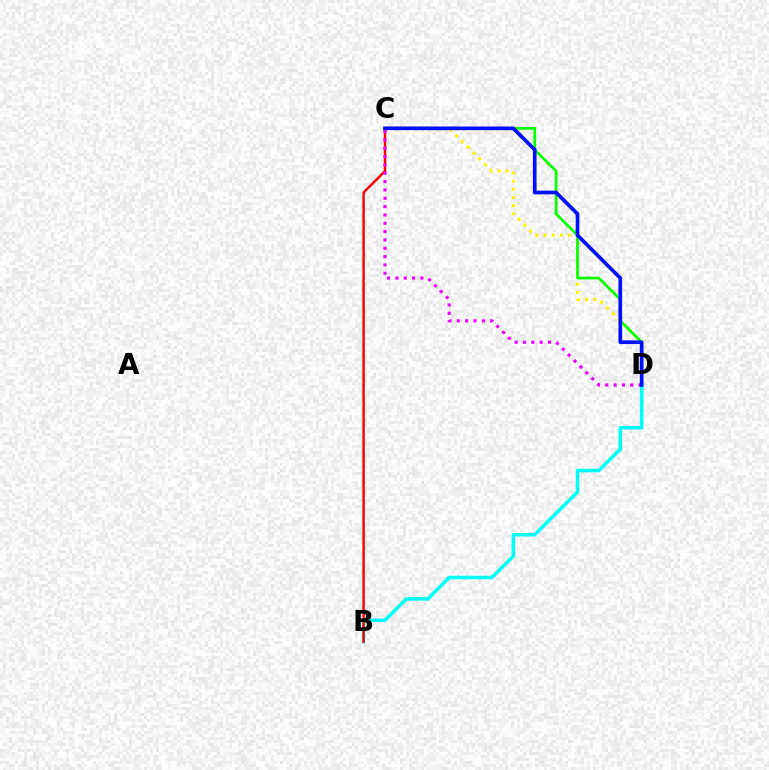{('C', 'D'): [{'color': '#fcf500', 'line_style': 'dotted', 'thickness': 2.21}, {'color': '#08ff00', 'line_style': 'solid', 'thickness': 1.96}, {'color': '#ee00ff', 'line_style': 'dotted', 'thickness': 2.26}, {'color': '#0010ff', 'line_style': 'solid', 'thickness': 2.66}], ('B', 'D'): [{'color': '#00fff6', 'line_style': 'solid', 'thickness': 2.54}], ('B', 'C'): [{'color': '#ff0000', 'line_style': 'solid', 'thickness': 1.76}]}